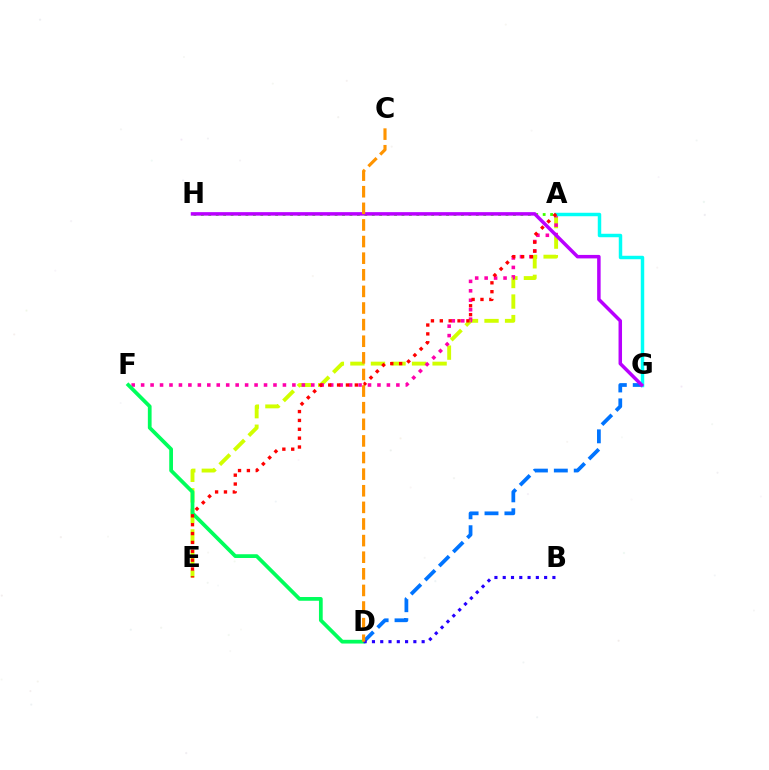{('A', 'H'): [{'color': '#3dff00', 'line_style': 'dotted', 'thickness': 2.02}], ('D', 'G'): [{'color': '#0074ff', 'line_style': 'dashed', 'thickness': 2.71}], ('A', 'E'): [{'color': '#d1ff00', 'line_style': 'dashed', 'thickness': 2.79}, {'color': '#ff0000', 'line_style': 'dotted', 'thickness': 2.41}], ('A', 'F'): [{'color': '#ff00ac', 'line_style': 'dotted', 'thickness': 2.57}], ('D', 'F'): [{'color': '#00ff5c', 'line_style': 'solid', 'thickness': 2.7}], ('A', 'G'): [{'color': '#00fff6', 'line_style': 'solid', 'thickness': 2.49}], ('G', 'H'): [{'color': '#b900ff', 'line_style': 'solid', 'thickness': 2.51}], ('B', 'D'): [{'color': '#2500ff', 'line_style': 'dotted', 'thickness': 2.25}], ('C', 'D'): [{'color': '#ff9400', 'line_style': 'dashed', 'thickness': 2.26}]}